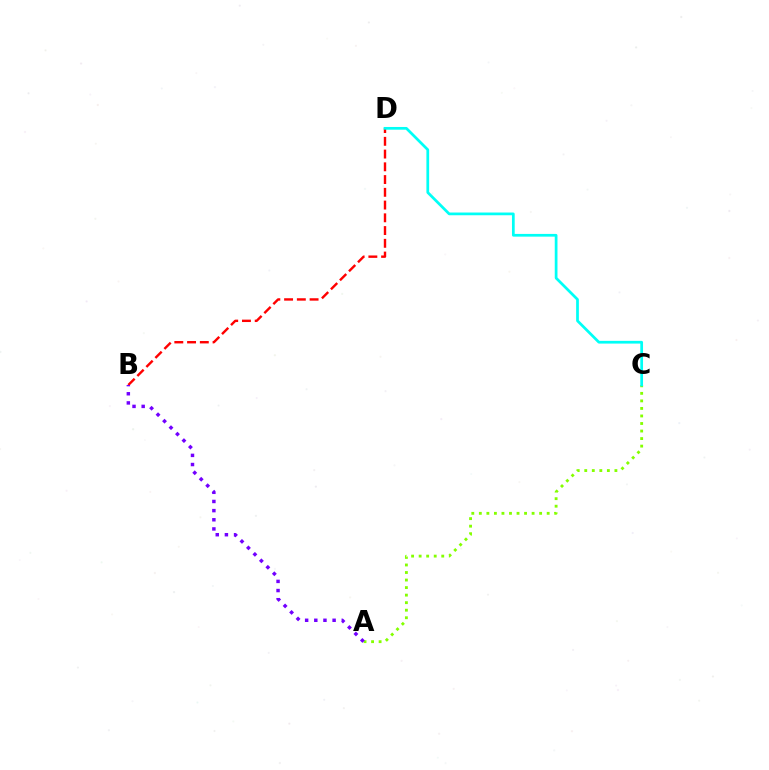{('B', 'D'): [{'color': '#ff0000', 'line_style': 'dashed', 'thickness': 1.73}], ('A', 'C'): [{'color': '#84ff00', 'line_style': 'dotted', 'thickness': 2.05}], ('C', 'D'): [{'color': '#00fff6', 'line_style': 'solid', 'thickness': 1.96}], ('A', 'B'): [{'color': '#7200ff', 'line_style': 'dotted', 'thickness': 2.49}]}